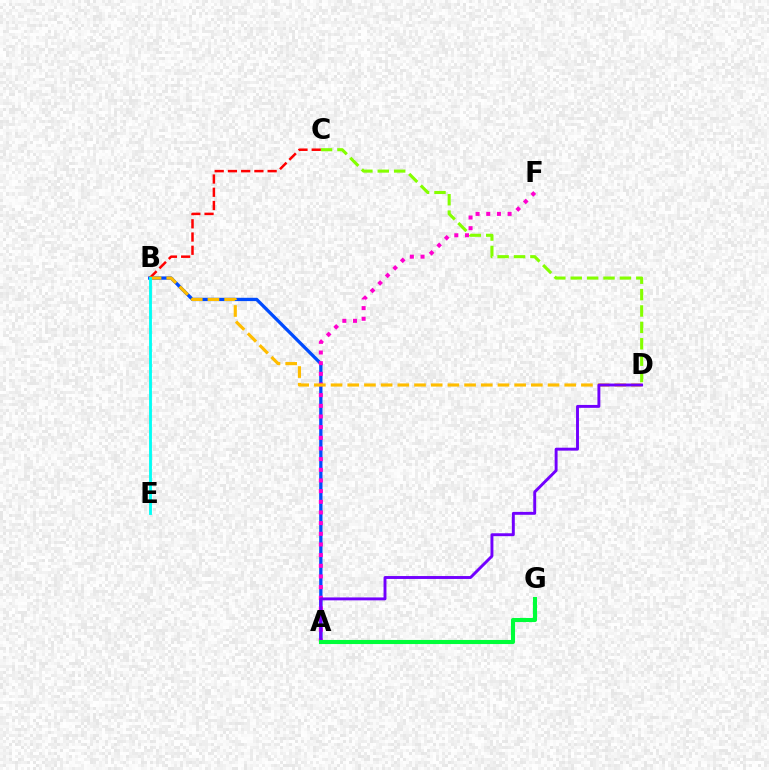{('A', 'B'): [{'color': '#004bff', 'line_style': 'solid', 'thickness': 2.38}], ('A', 'F'): [{'color': '#ff00cf', 'line_style': 'dotted', 'thickness': 2.9}], ('C', 'D'): [{'color': '#84ff00', 'line_style': 'dashed', 'thickness': 2.23}], ('B', 'C'): [{'color': '#ff0000', 'line_style': 'dashed', 'thickness': 1.8}], ('B', 'D'): [{'color': '#ffbd00', 'line_style': 'dashed', 'thickness': 2.27}], ('A', 'D'): [{'color': '#7200ff', 'line_style': 'solid', 'thickness': 2.1}], ('A', 'G'): [{'color': '#00ff39', 'line_style': 'solid', 'thickness': 2.95}], ('B', 'E'): [{'color': '#00fff6', 'line_style': 'solid', 'thickness': 2.05}]}